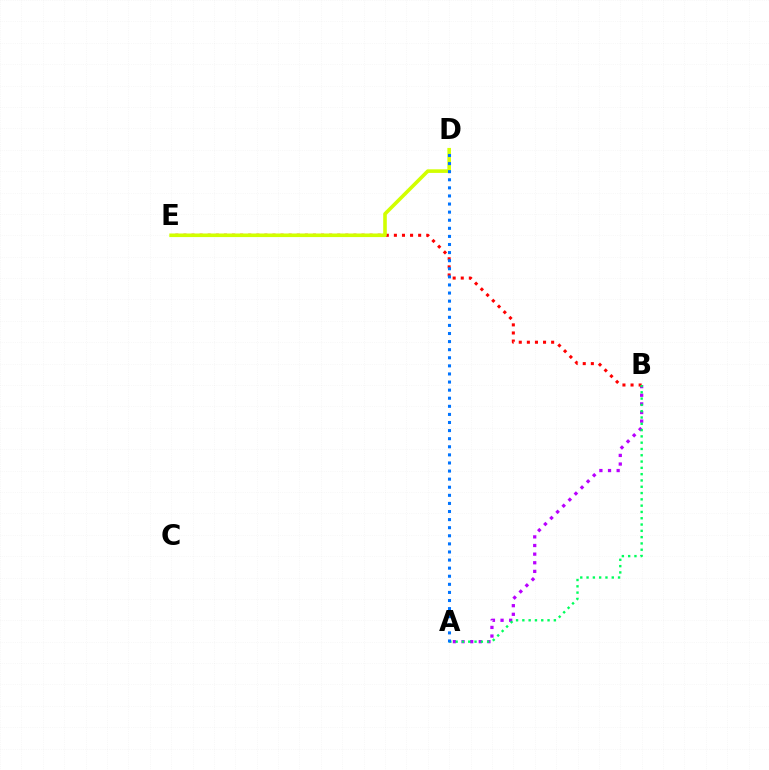{('A', 'B'): [{'color': '#b900ff', 'line_style': 'dotted', 'thickness': 2.34}, {'color': '#00ff5c', 'line_style': 'dotted', 'thickness': 1.71}], ('B', 'E'): [{'color': '#ff0000', 'line_style': 'dotted', 'thickness': 2.2}], ('D', 'E'): [{'color': '#d1ff00', 'line_style': 'solid', 'thickness': 2.59}], ('A', 'D'): [{'color': '#0074ff', 'line_style': 'dotted', 'thickness': 2.2}]}